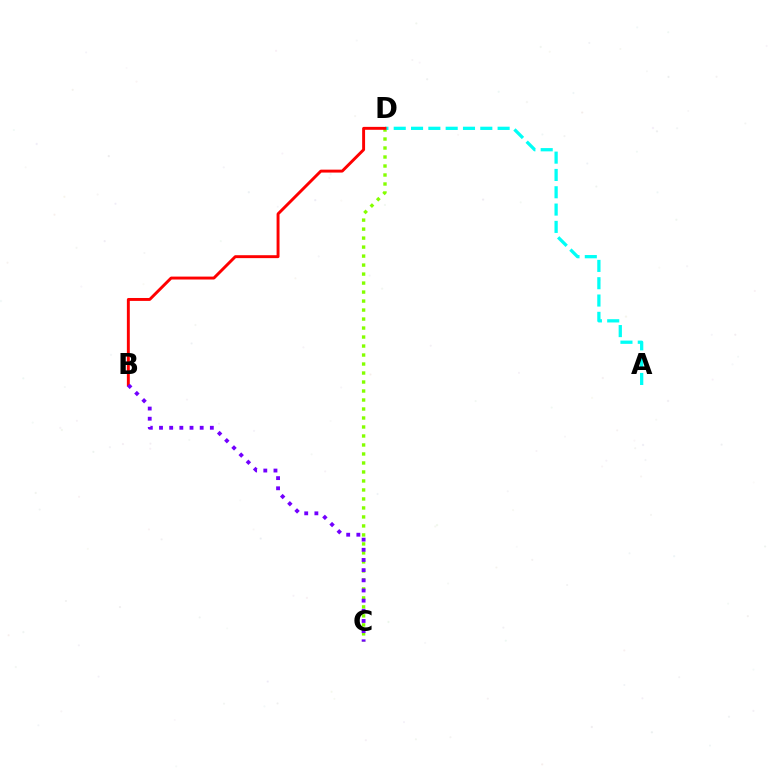{('C', 'D'): [{'color': '#84ff00', 'line_style': 'dotted', 'thickness': 2.44}], ('A', 'D'): [{'color': '#00fff6', 'line_style': 'dashed', 'thickness': 2.35}], ('B', 'D'): [{'color': '#ff0000', 'line_style': 'solid', 'thickness': 2.1}], ('B', 'C'): [{'color': '#7200ff', 'line_style': 'dotted', 'thickness': 2.76}]}